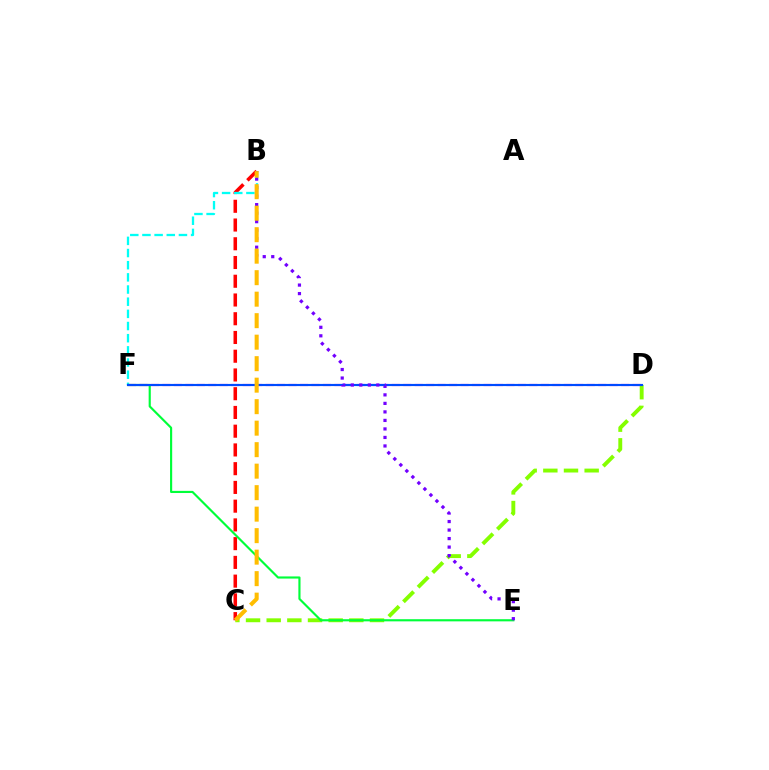{('B', 'C'): [{'color': '#ff0000', 'line_style': 'dashed', 'thickness': 2.55}, {'color': '#ffbd00', 'line_style': 'dashed', 'thickness': 2.92}], ('B', 'F'): [{'color': '#00fff6', 'line_style': 'dashed', 'thickness': 1.65}], ('C', 'D'): [{'color': '#84ff00', 'line_style': 'dashed', 'thickness': 2.81}], ('D', 'F'): [{'color': '#ff00cf', 'line_style': 'dashed', 'thickness': 1.56}, {'color': '#004bff', 'line_style': 'solid', 'thickness': 1.55}], ('E', 'F'): [{'color': '#00ff39', 'line_style': 'solid', 'thickness': 1.55}], ('B', 'E'): [{'color': '#7200ff', 'line_style': 'dotted', 'thickness': 2.31}]}